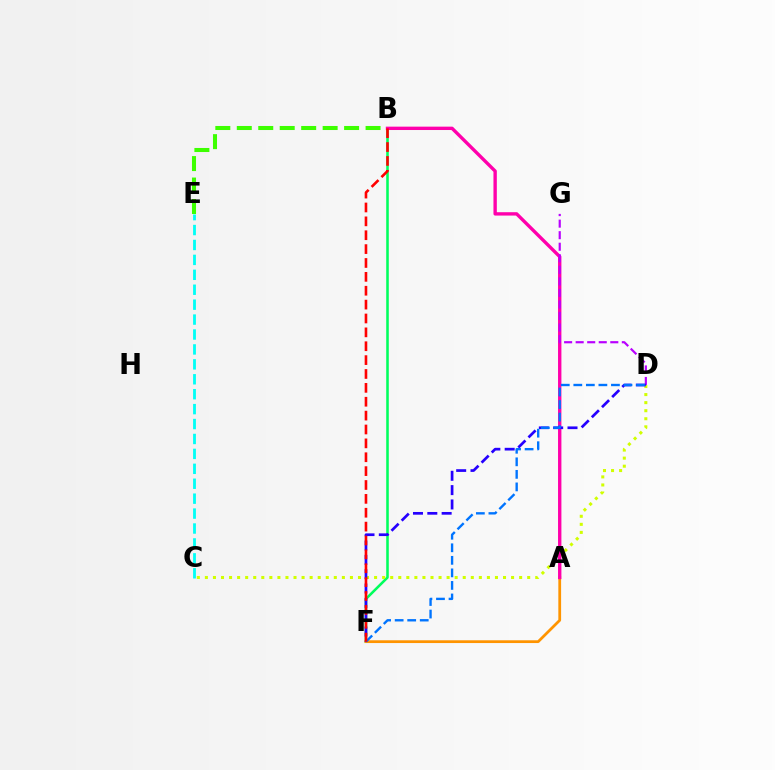{('C', 'E'): [{'color': '#00fff6', 'line_style': 'dashed', 'thickness': 2.03}], ('B', 'F'): [{'color': '#00ff5c', 'line_style': 'solid', 'thickness': 1.84}, {'color': '#ff0000', 'line_style': 'dashed', 'thickness': 1.89}], ('B', 'E'): [{'color': '#3dff00', 'line_style': 'dashed', 'thickness': 2.92}], ('C', 'D'): [{'color': '#d1ff00', 'line_style': 'dotted', 'thickness': 2.19}], ('A', 'F'): [{'color': '#ff9400', 'line_style': 'solid', 'thickness': 1.99}], ('A', 'B'): [{'color': '#ff00ac', 'line_style': 'solid', 'thickness': 2.42}], ('D', 'G'): [{'color': '#b900ff', 'line_style': 'dashed', 'thickness': 1.57}], ('D', 'F'): [{'color': '#2500ff', 'line_style': 'dashed', 'thickness': 1.95}, {'color': '#0074ff', 'line_style': 'dashed', 'thickness': 1.7}]}